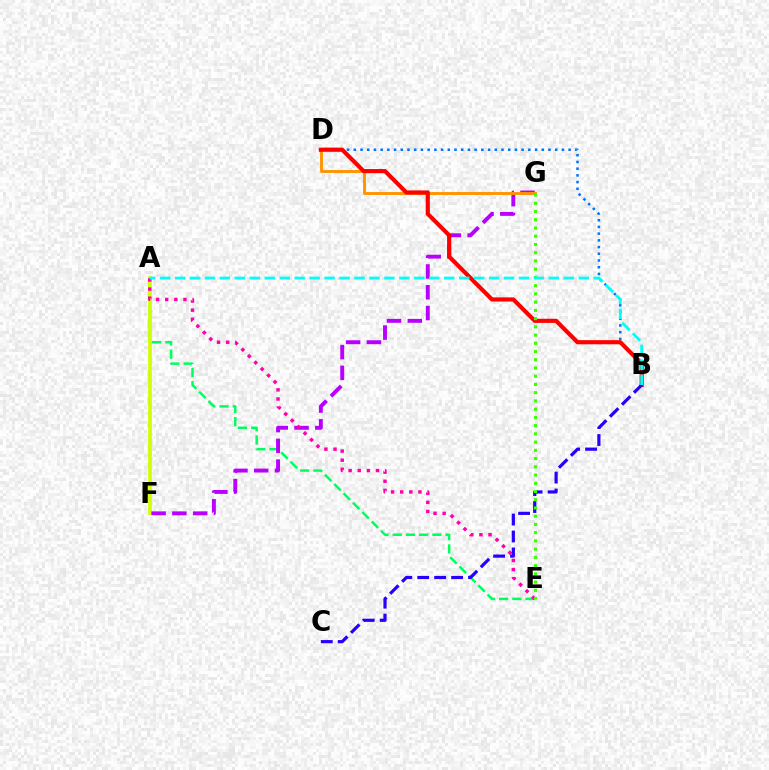{('A', 'E'): [{'color': '#00ff5c', 'line_style': 'dashed', 'thickness': 1.8}, {'color': '#ff00ac', 'line_style': 'dotted', 'thickness': 2.48}], ('A', 'F'): [{'color': '#d1ff00', 'line_style': 'solid', 'thickness': 2.67}], ('F', 'G'): [{'color': '#b900ff', 'line_style': 'dashed', 'thickness': 2.82}], ('B', 'D'): [{'color': '#0074ff', 'line_style': 'dotted', 'thickness': 1.82}, {'color': '#ff0000', 'line_style': 'solid', 'thickness': 2.99}], ('D', 'G'): [{'color': '#ff9400', 'line_style': 'solid', 'thickness': 2.07}], ('B', 'C'): [{'color': '#2500ff', 'line_style': 'dashed', 'thickness': 2.3}], ('E', 'G'): [{'color': '#3dff00', 'line_style': 'dotted', 'thickness': 2.24}], ('A', 'B'): [{'color': '#00fff6', 'line_style': 'dashed', 'thickness': 2.03}]}